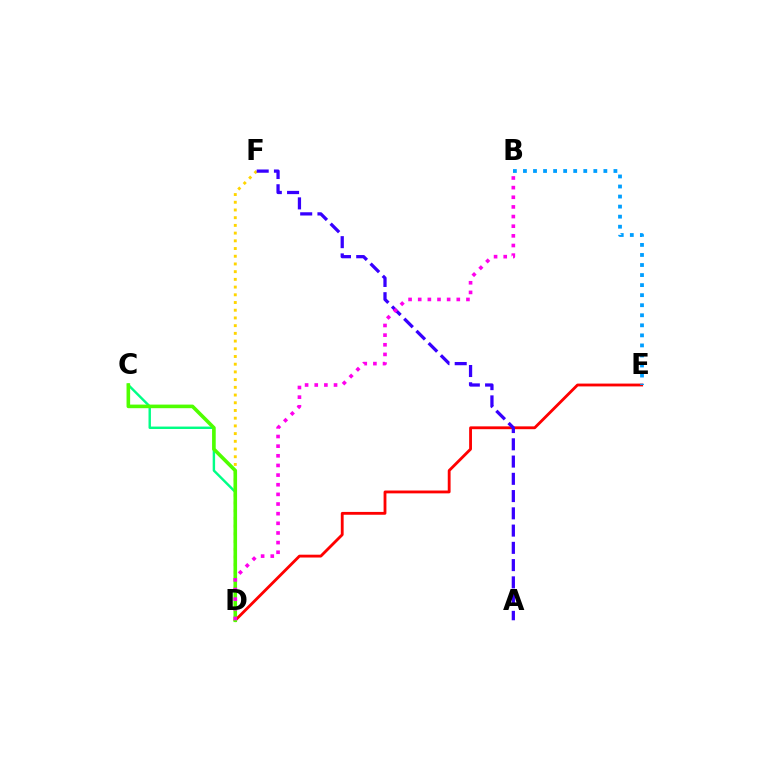{('D', 'F'): [{'color': '#ffd500', 'line_style': 'dotted', 'thickness': 2.1}], ('C', 'D'): [{'color': '#00ff86', 'line_style': 'solid', 'thickness': 1.75}, {'color': '#4fff00', 'line_style': 'solid', 'thickness': 2.59}], ('D', 'E'): [{'color': '#ff0000', 'line_style': 'solid', 'thickness': 2.04}], ('A', 'F'): [{'color': '#3700ff', 'line_style': 'dashed', 'thickness': 2.34}], ('B', 'D'): [{'color': '#ff00ed', 'line_style': 'dotted', 'thickness': 2.62}], ('B', 'E'): [{'color': '#009eff', 'line_style': 'dotted', 'thickness': 2.73}]}